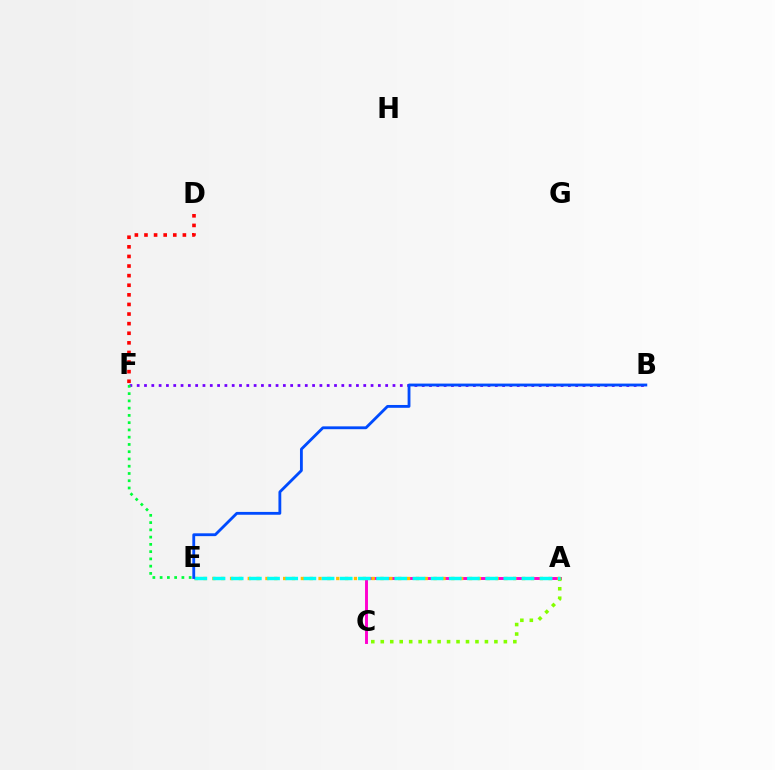{('B', 'F'): [{'color': '#7200ff', 'line_style': 'dotted', 'thickness': 1.99}], ('A', 'C'): [{'color': '#ff00cf', 'line_style': 'solid', 'thickness': 2.1}, {'color': '#84ff00', 'line_style': 'dotted', 'thickness': 2.57}], ('A', 'E'): [{'color': '#ffbd00', 'line_style': 'dotted', 'thickness': 2.4}, {'color': '#00fff6', 'line_style': 'dashed', 'thickness': 2.47}], ('D', 'F'): [{'color': '#ff0000', 'line_style': 'dotted', 'thickness': 2.61}], ('E', 'F'): [{'color': '#00ff39', 'line_style': 'dotted', 'thickness': 1.97}], ('B', 'E'): [{'color': '#004bff', 'line_style': 'solid', 'thickness': 2.04}]}